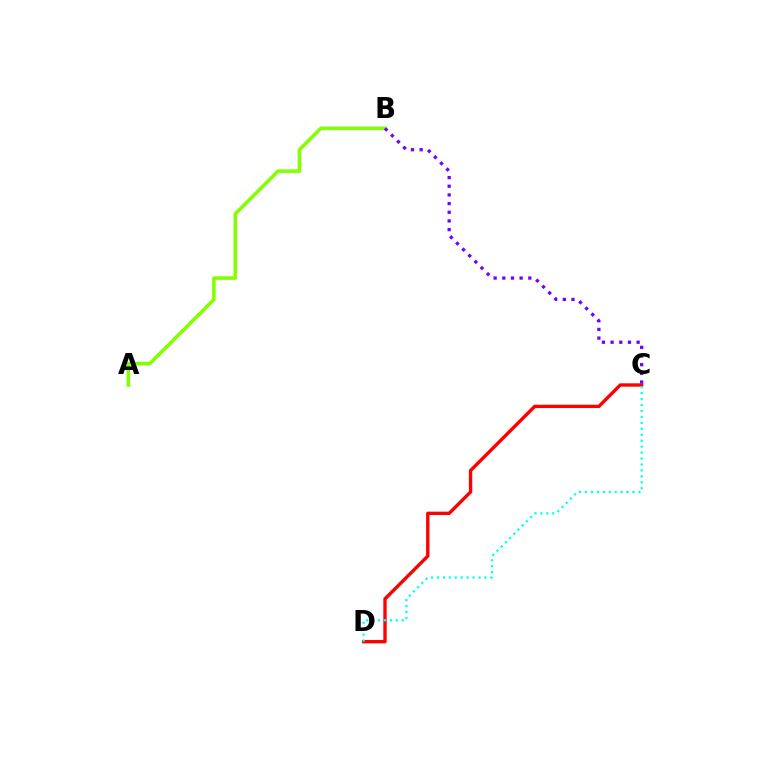{('C', 'D'): [{'color': '#ff0000', 'line_style': 'solid', 'thickness': 2.42}, {'color': '#00fff6', 'line_style': 'dotted', 'thickness': 1.61}], ('A', 'B'): [{'color': '#84ff00', 'line_style': 'solid', 'thickness': 2.57}], ('B', 'C'): [{'color': '#7200ff', 'line_style': 'dotted', 'thickness': 2.36}]}